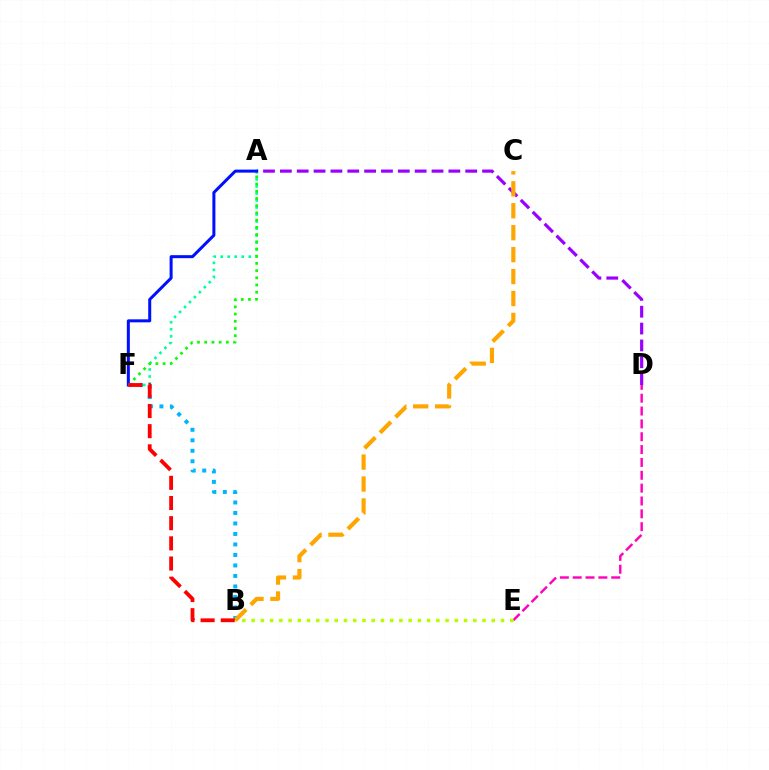{('A', 'D'): [{'color': '#9b00ff', 'line_style': 'dashed', 'thickness': 2.29}], ('A', 'F'): [{'color': '#00ff9d', 'line_style': 'dotted', 'thickness': 1.9}, {'color': '#08ff00', 'line_style': 'dotted', 'thickness': 1.96}, {'color': '#0010ff', 'line_style': 'solid', 'thickness': 2.17}], ('D', 'E'): [{'color': '#ff00bd', 'line_style': 'dashed', 'thickness': 1.75}], ('B', 'F'): [{'color': '#00b5ff', 'line_style': 'dotted', 'thickness': 2.85}, {'color': '#ff0000', 'line_style': 'dashed', 'thickness': 2.74}], ('B', 'E'): [{'color': '#b3ff00', 'line_style': 'dotted', 'thickness': 2.51}], ('B', 'C'): [{'color': '#ffa500', 'line_style': 'dashed', 'thickness': 2.98}]}